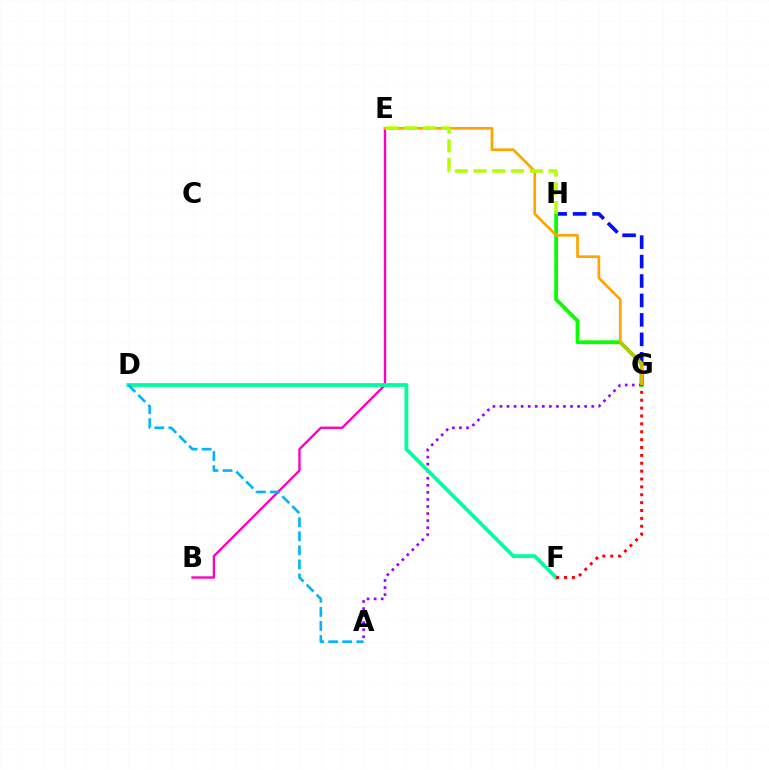{('A', 'G'): [{'color': '#9b00ff', 'line_style': 'dotted', 'thickness': 1.92}], ('G', 'H'): [{'color': '#0010ff', 'line_style': 'dashed', 'thickness': 2.64}, {'color': '#08ff00', 'line_style': 'solid', 'thickness': 2.72}], ('B', 'E'): [{'color': '#ff00bd', 'line_style': 'solid', 'thickness': 1.69}], ('D', 'F'): [{'color': '#00ff9d', 'line_style': 'solid', 'thickness': 2.75}], ('A', 'D'): [{'color': '#00b5ff', 'line_style': 'dashed', 'thickness': 1.91}], ('E', 'G'): [{'color': '#ffa500', 'line_style': 'solid', 'thickness': 1.93}], ('E', 'H'): [{'color': '#b3ff00', 'line_style': 'dashed', 'thickness': 2.55}], ('F', 'G'): [{'color': '#ff0000', 'line_style': 'dotted', 'thickness': 2.14}]}